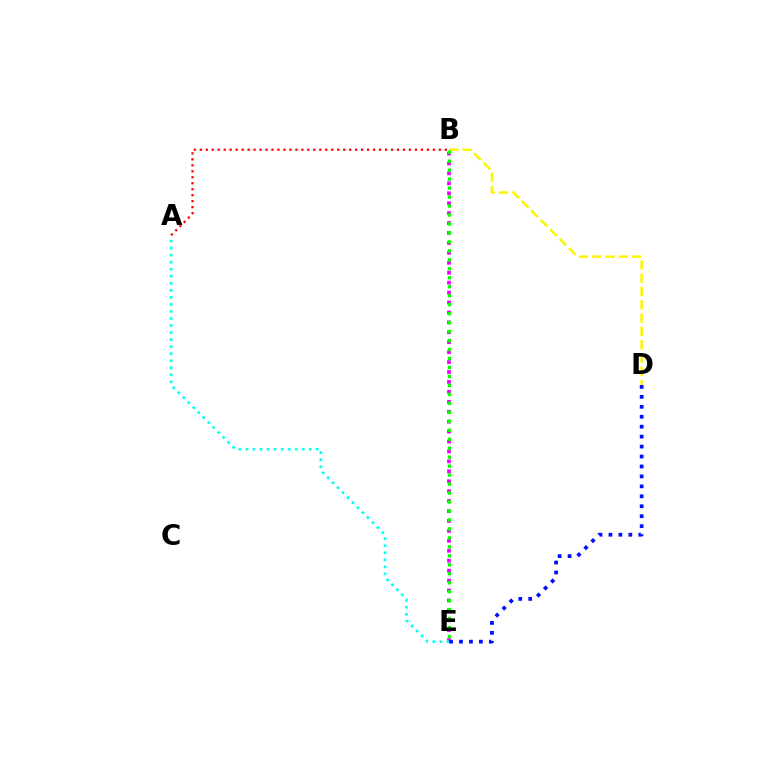{('B', 'E'): [{'color': '#ee00ff', 'line_style': 'dotted', 'thickness': 2.7}, {'color': '#08ff00', 'line_style': 'dotted', 'thickness': 2.44}], ('B', 'D'): [{'color': '#fcf500', 'line_style': 'dashed', 'thickness': 1.81}], ('A', 'B'): [{'color': '#ff0000', 'line_style': 'dotted', 'thickness': 1.62}], ('A', 'E'): [{'color': '#00fff6', 'line_style': 'dotted', 'thickness': 1.91}], ('D', 'E'): [{'color': '#0010ff', 'line_style': 'dotted', 'thickness': 2.7}]}